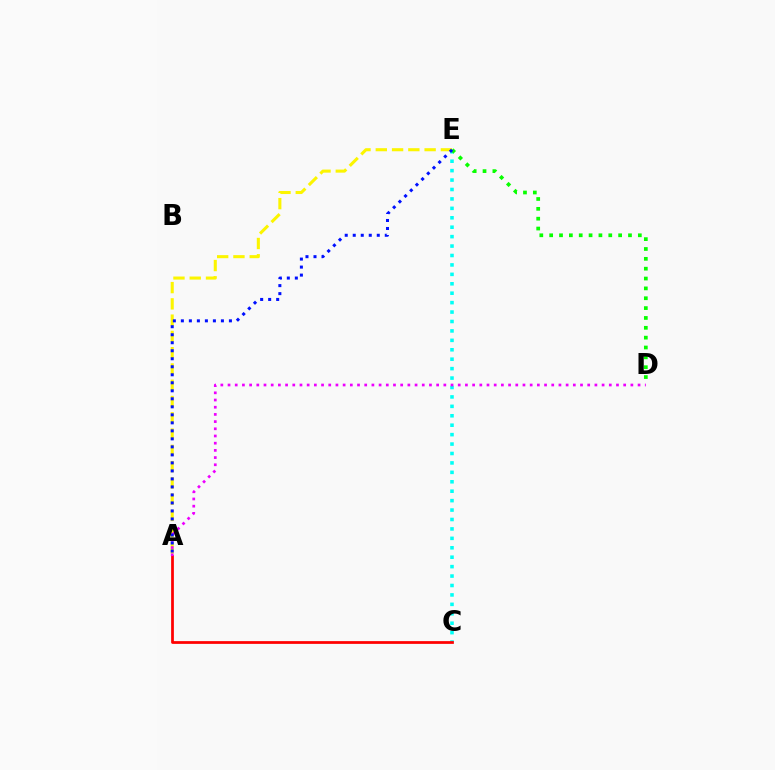{('C', 'E'): [{'color': '#00fff6', 'line_style': 'dotted', 'thickness': 2.56}], ('A', 'E'): [{'color': '#fcf500', 'line_style': 'dashed', 'thickness': 2.21}, {'color': '#0010ff', 'line_style': 'dotted', 'thickness': 2.18}], ('A', 'C'): [{'color': '#ff0000', 'line_style': 'solid', 'thickness': 1.97}], ('A', 'D'): [{'color': '#ee00ff', 'line_style': 'dotted', 'thickness': 1.95}], ('D', 'E'): [{'color': '#08ff00', 'line_style': 'dotted', 'thickness': 2.68}]}